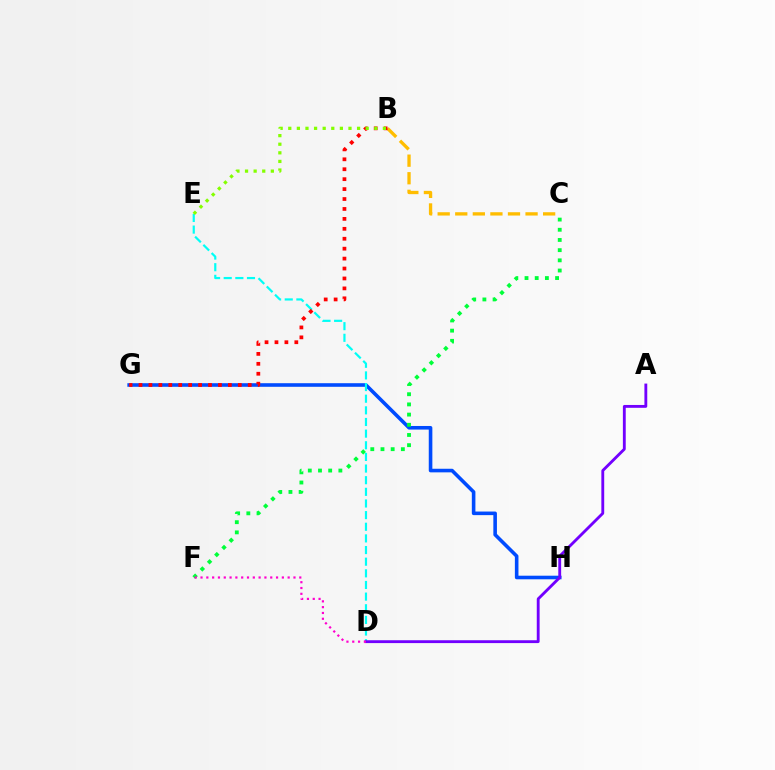{('G', 'H'): [{'color': '#004bff', 'line_style': 'solid', 'thickness': 2.59}], ('D', 'E'): [{'color': '#00fff6', 'line_style': 'dashed', 'thickness': 1.58}], ('B', 'C'): [{'color': '#ffbd00', 'line_style': 'dashed', 'thickness': 2.39}], ('C', 'F'): [{'color': '#00ff39', 'line_style': 'dotted', 'thickness': 2.77}], ('A', 'D'): [{'color': '#7200ff', 'line_style': 'solid', 'thickness': 2.05}], ('B', 'G'): [{'color': '#ff0000', 'line_style': 'dotted', 'thickness': 2.7}], ('D', 'F'): [{'color': '#ff00cf', 'line_style': 'dotted', 'thickness': 1.58}], ('B', 'E'): [{'color': '#84ff00', 'line_style': 'dotted', 'thickness': 2.34}]}